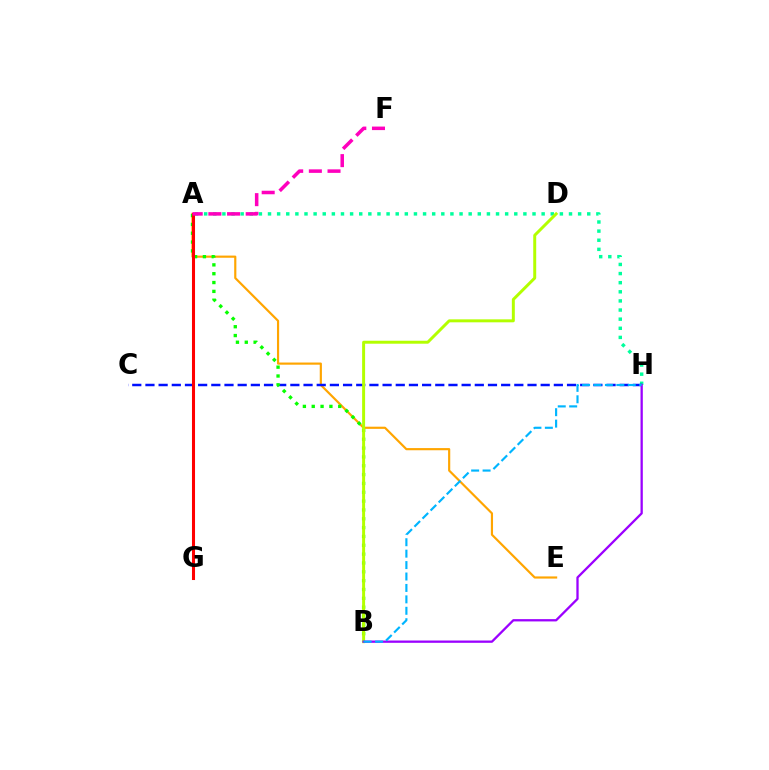{('A', 'H'): [{'color': '#00ff9d', 'line_style': 'dotted', 'thickness': 2.48}], ('A', 'E'): [{'color': '#ffa500', 'line_style': 'solid', 'thickness': 1.56}], ('C', 'H'): [{'color': '#0010ff', 'line_style': 'dashed', 'thickness': 1.79}], ('A', 'B'): [{'color': '#08ff00', 'line_style': 'dotted', 'thickness': 2.4}], ('B', 'D'): [{'color': '#b3ff00', 'line_style': 'solid', 'thickness': 2.14}], ('B', 'H'): [{'color': '#9b00ff', 'line_style': 'solid', 'thickness': 1.65}, {'color': '#00b5ff', 'line_style': 'dashed', 'thickness': 1.55}], ('A', 'G'): [{'color': '#ff0000', 'line_style': 'solid', 'thickness': 2.2}], ('A', 'F'): [{'color': '#ff00bd', 'line_style': 'dashed', 'thickness': 2.54}]}